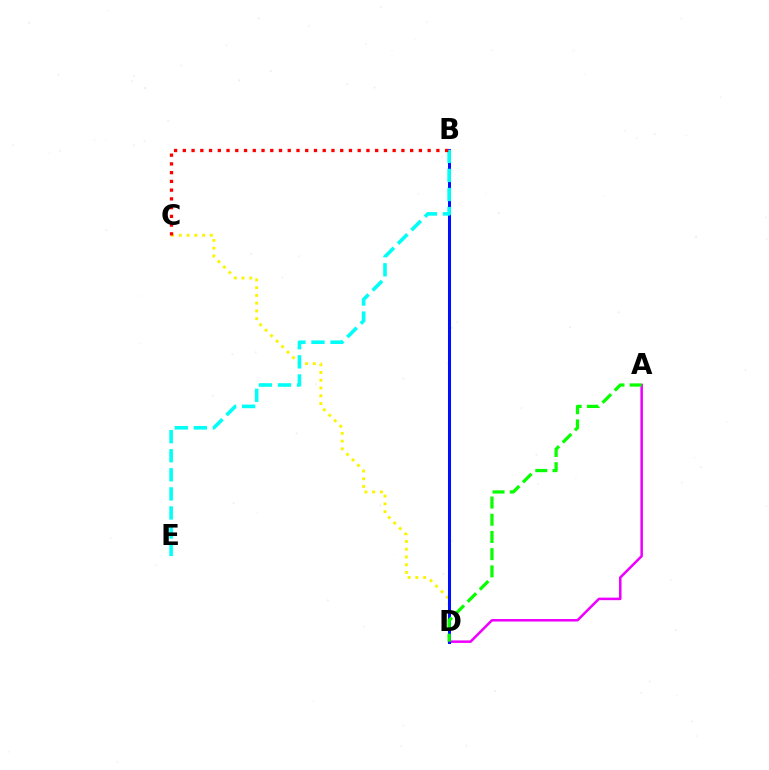{('C', 'D'): [{'color': '#fcf500', 'line_style': 'dotted', 'thickness': 2.1}], ('A', 'D'): [{'color': '#ee00ff', 'line_style': 'solid', 'thickness': 1.82}, {'color': '#08ff00', 'line_style': 'dashed', 'thickness': 2.34}], ('B', 'D'): [{'color': '#0010ff', 'line_style': 'solid', 'thickness': 2.19}], ('B', 'E'): [{'color': '#00fff6', 'line_style': 'dashed', 'thickness': 2.59}], ('B', 'C'): [{'color': '#ff0000', 'line_style': 'dotted', 'thickness': 2.38}]}